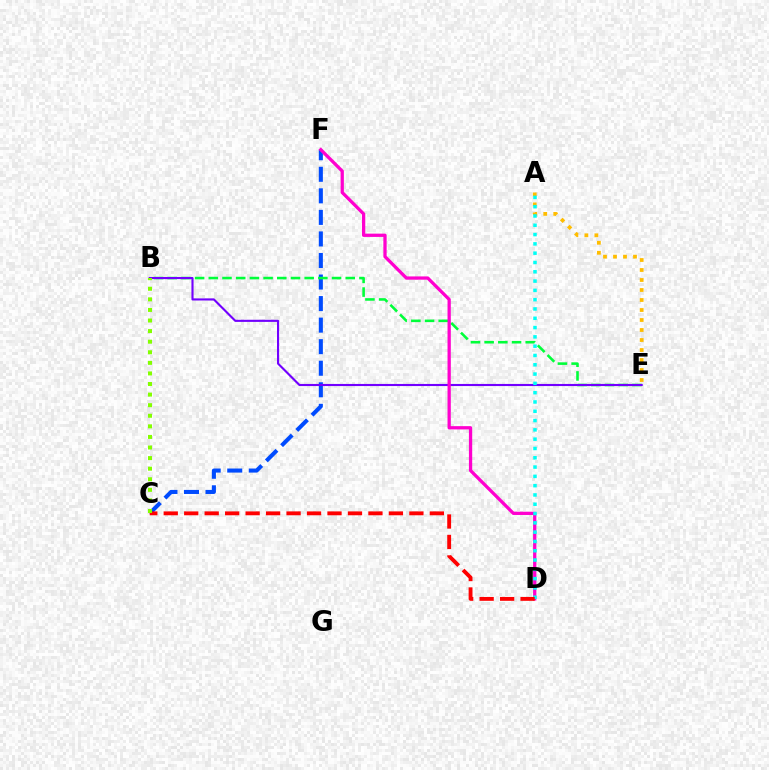{('C', 'F'): [{'color': '#004bff', 'line_style': 'dashed', 'thickness': 2.93}], ('B', 'E'): [{'color': '#00ff39', 'line_style': 'dashed', 'thickness': 1.86}, {'color': '#7200ff', 'line_style': 'solid', 'thickness': 1.53}], ('A', 'E'): [{'color': '#ffbd00', 'line_style': 'dotted', 'thickness': 2.72}], ('D', 'F'): [{'color': '#ff00cf', 'line_style': 'solid', 'thickness': 2.36}], ('A', 'D'): [{'color': '#00fff6', 'line_style': 'dotted', 'thickness': 2.53}], ('C', 'D'): [{'color': '#ff0000', 'line_style': 'dashed', 'thickness': 2.78}], ('B', 'C'): [{'color': '#84ff00', 'line_style': 'dotted', 'thickness': 2.88}]}